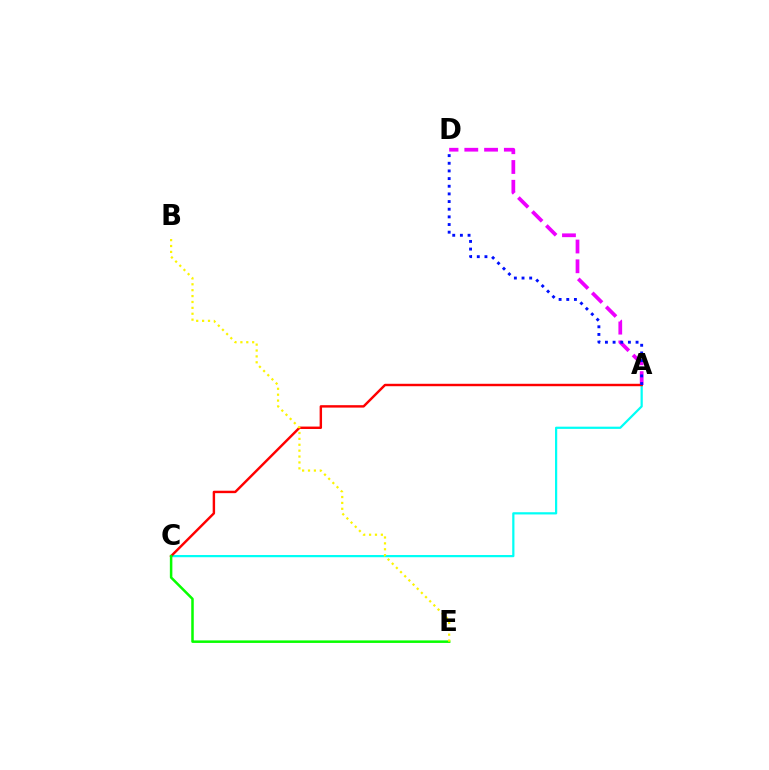{('A', 'D'): [{'color': '#ee00ff', 'line_style': 'dashed', 'thickness': 2.69}, {'color': '#0010ff', 'line_style': 'dotted', 'thickness': 2.08}], ('A', 'C'): [{'color': '#00fff6', 'line_style': 'solid', 'thickness': 1.6}, {'color': '#ff0000', 'line_style': 'solid', 'thickness': 1.75}], ('C', 'E'): [{'color': '#08ff00', 'line_style': 'solid', 'thickness': 1.81}], ('B', 'E'): [{'color': '#fcf500', 'line_style': 'dotted', 'thickness': 1.6}]}